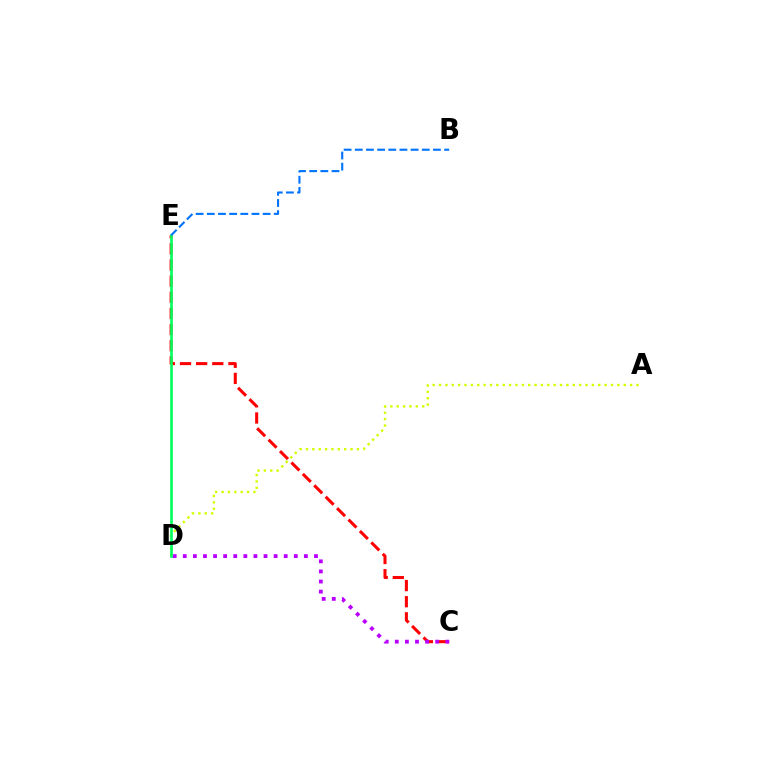{('C', 'E'): [{'color': '#ff0000', 'line_style': 'dashed', 'thickness': 2.19}], ('C', 'D'): [{'color': '#b900ff', 'line_style': 'dotted', 'thickness': 2.74}], ('A', 'D'): [{'color': '#d1ff00', 'line_style': 'dotted', 'thickness': 1.73}], ('D', 'E'): [{'color': '#00ff5c', 'line_style': 'solid', 'thickness': 1.89}], ('B', 'E'): [{'color': '#0074ff', 'line_style': 'dashed', 'thickness': 1.52}]}